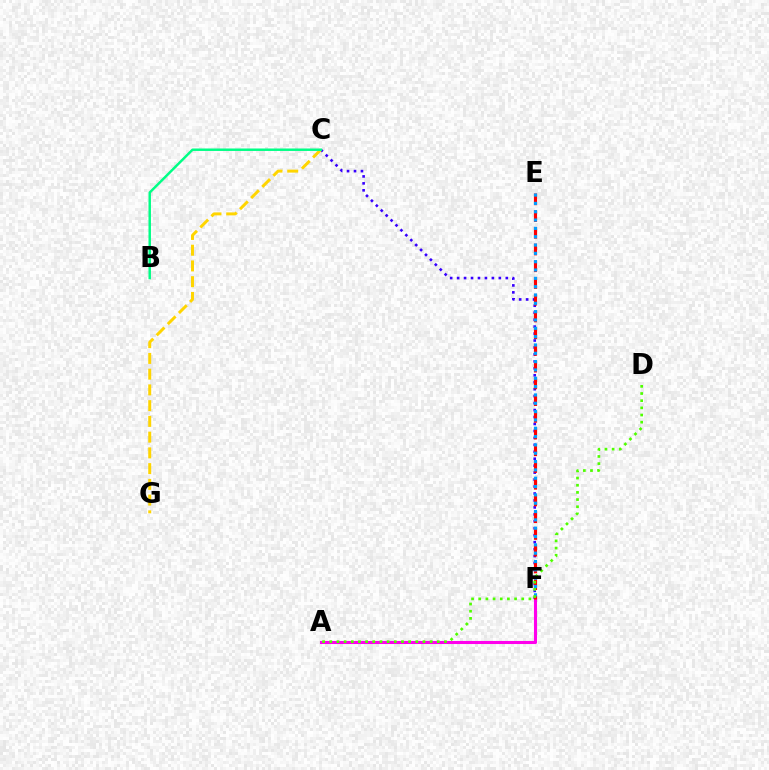{('C', 'F'): [{'color': '#3700ff', 'line_style': 'dotted', 'thickness': 1.89}], ('A', 'F'): [{'color': '#ff00ed', 'line_style': 'solid', 'thickness': 2.21}], ('C', 'G'): [{'color': '#ffd500', 'line_style': 'dashed', 'thickness': 2.14}], ('E', 'F'): [{'color': '#ff0000', 'line_style': 'dashed', 'thickness': 2.27}, {'color': '#009eff', 'line_style': 'dotted', 'thickness': 2.26}], ('A', 'D'): [{'color': '#4fff00', 'line_style': 'dotted', 'thickness': 1.95}], ('B', 'C'): [{'color': '#00ff86', 'line_style': 'solid', 'thickness': 1.78}]}